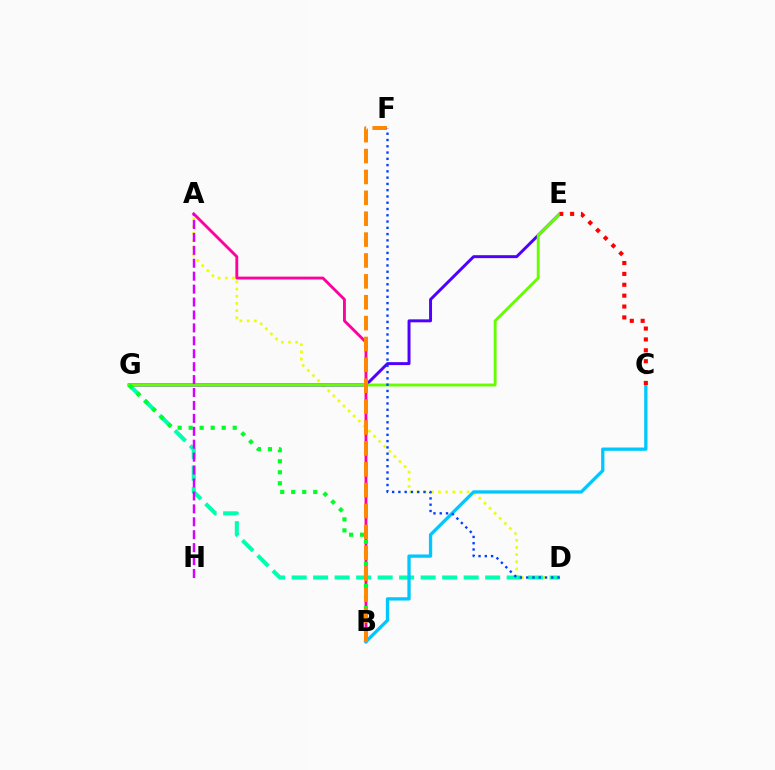{('A', 'B'): [{'color': '#ff00a0', 'line_style': 'solid', 'thickness': 2.06}], ('A', 'D'): [{'color': '#eeff00', 'line_style': 'dotted', 'thickness': 1.95}], ('D', 'G'): [{'color': '#00ffaf', 'line_style': 'dashed', 'thickness': 2.92}], ('E', 'G'): [{'color': '#4f00ff', 'line_style': 'solid', 'thickness': 2.13}, {'color': '#66ff00', 'line_style': 'solid', 'thickness': 2.08}], ('B', 'C'): [{'color': '#00c7ff', 'line_style': 'solid', 'thickness': 2.37}], ('B', 'G'): [{'color': '#00ff27', 'line_style': 'dotted', 'thickness': 2.99}], ('B', 'F'): [{'color': '#ff8800', 'line_style': 'dashed', 'thickness': 2.84}], ('C', 'E'): [{'color': '#ff0000', 'line_style': 'dotted', 'thickness': 2.96}], ('A', 'H'): [{'color': '#d600ff', 'line_style': 'dashed', 'thickness': 1.76}], ('D', 'F'): [{'color': '#003fff', 'line_style': 'dotted', 'thickness': 1.7}]}